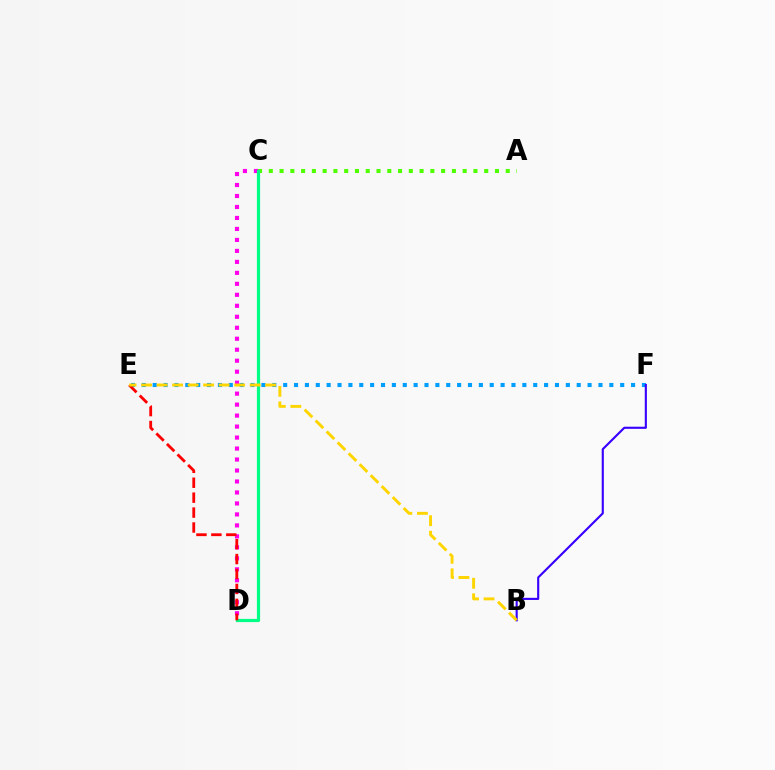{('E', 'F'): [{'color': '#009eff', 'line_style': 'dotted', 'thickness': 2.95}], ('A', 'C'): [{'color': '#4fff00', 'line_style': 'dotted', 'thickness': 2.93}], ('B', 'F'): [{'color': '#3700ff', 'line_style': 'solid', 'thickness': 1.53}], ('C', 'D'): [{'color': '#ff00ed', 'line_style': 'dotted', 'thickness': 2.98}, {'color': '#00ff86', 'line_style': 'solid', 'thickness': 2.31}], ('D', 'E'): [{'color': '#ff0000', 'line_style': 'dashed', 'thickness': 2.03}], ('B', 'E'): [{'color': '#ffd500', 'line_style': 'dashed', 'thickness': 2.11}]}